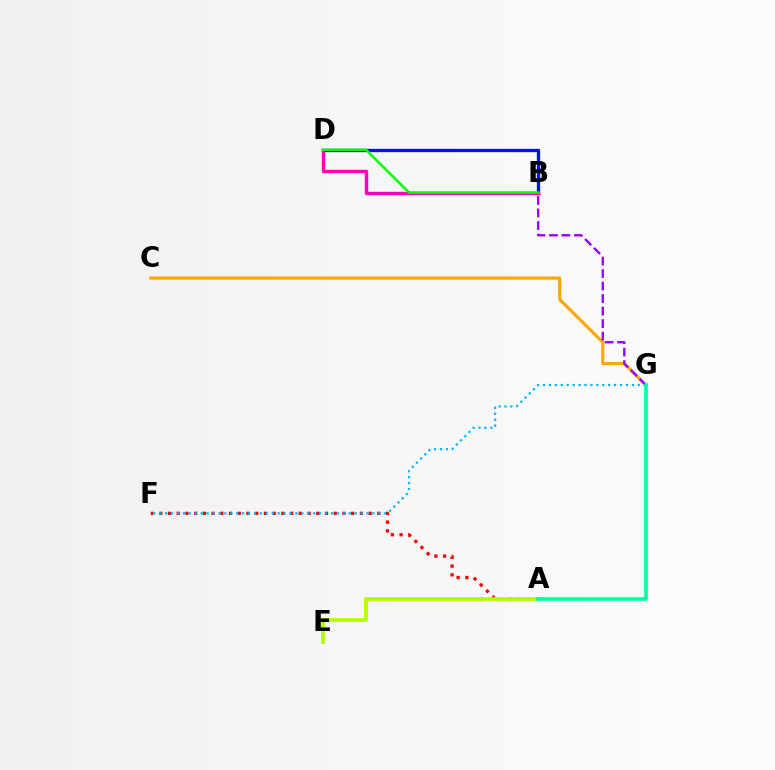{('C', 'G'): [{'color': '#ffa500', 'line_style': 'solid', 'thickness': 2.24}], ('B', 'G'): [{'color': '#9b00ff', 'line_style': 'dashed', 'thickness': 1.7}], ('B', 'D'): [{'color': '#0010ff', 'line_style': 'solid', 'thickness': 2.38}, {'color': '#ff00bd', 'line_style': 'solid', 'thickness': 2.45}, {'color': '#08ff00', 'line_style': 'solid', 'thickness': 1.78}], ('A', 'F'): [{'color': '#ff0000', 'line_style': 'dotted', 'thickness': 2.37}], ('A', 'E'): [{'color': '#b3ff00', 'line_style': 'solid', 'thickness': 2.71}], ('F', 'G'): [{'color': '#00b5ff', 'line_style': 'dotted', 'thickness': 1.61}], ('A', 'G'): [{'color': '#00ff9d', 'line_style': 'solid', 'thickness': 2.58}]}